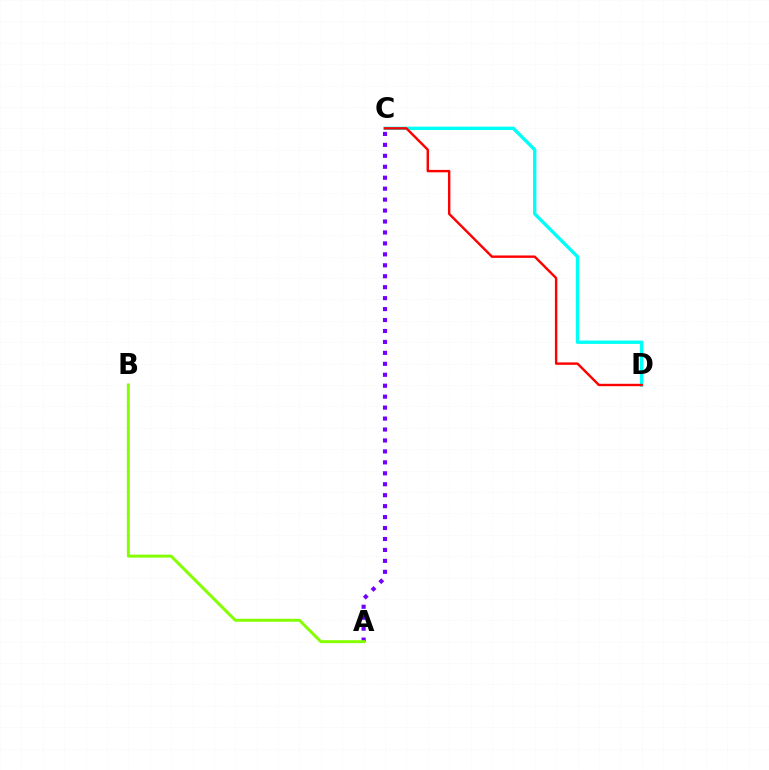{('A', 'C'): [{'color': '#7200ff', 'line_style': 'dotted', 'thickness': 2.97}], ('C', 'D'): [{'color': '#00fff6', 'line_style': 'solid', 'thickness': 2.42}, {'color': '#ff0000', 'line_style': 'solid', 'thickness': 1.73}], ('A', 'B'): [{'color': '#84ff00', 'line_style': 'solid', 'thickness': 2.14}]}